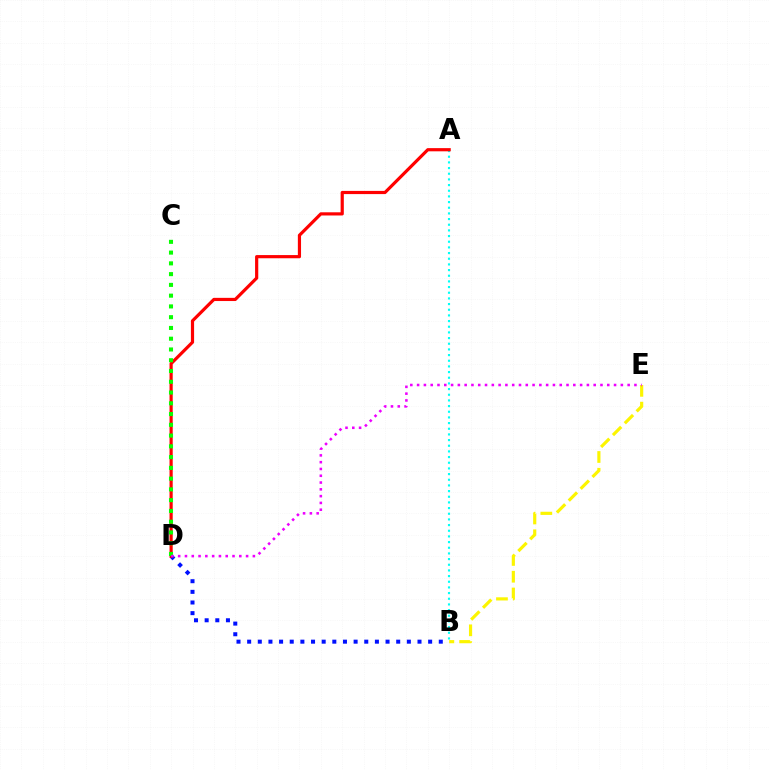{('B', 'D'): [{'color': '#0010ff', 'line_style': 'dotted', 'thickness': 2.89}], ('A', 'B'): [{'color': '#00fff6', 'line_style': 'dotted', 'thickness': 1.54}], ('A', 'D'): [{'color': '#ff0000', 'line_style': 'solid', 'thickness': 2.29}], ('C', 'D'): [{'color': '#08ff00', 'line_style': 'dotted', 'thickness': 2.92}], ('B', 'E'): [{'color': '#fcf500', 'line_style': 'dashed', 'thickness': 2.28}], ('D', 'E'): [{'color': '#ee00ff', 'line_style': 'dotted', 'thickness': 1.85}]}